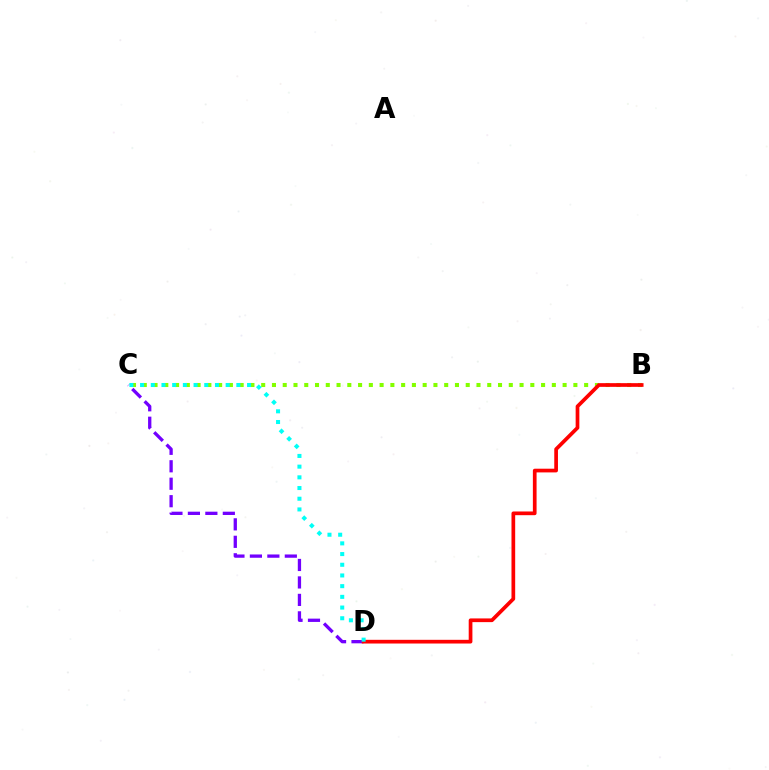{('C', 'D'): [{'color': '#7200ff', 'line_style': 'dashed', 'thickness': 2.37}, {'color': '#00fff6', 'line_style': 'dotted', 'thickness': 2.91}], ('B', 'C'): [{'color': '#84ff00', 'line_style': 'dotted', 'thickness': 2.92}], ('B', 'D'): [{'color': '#ff0000', 'line_style': 'solid', 'thickness': 2.67}]}